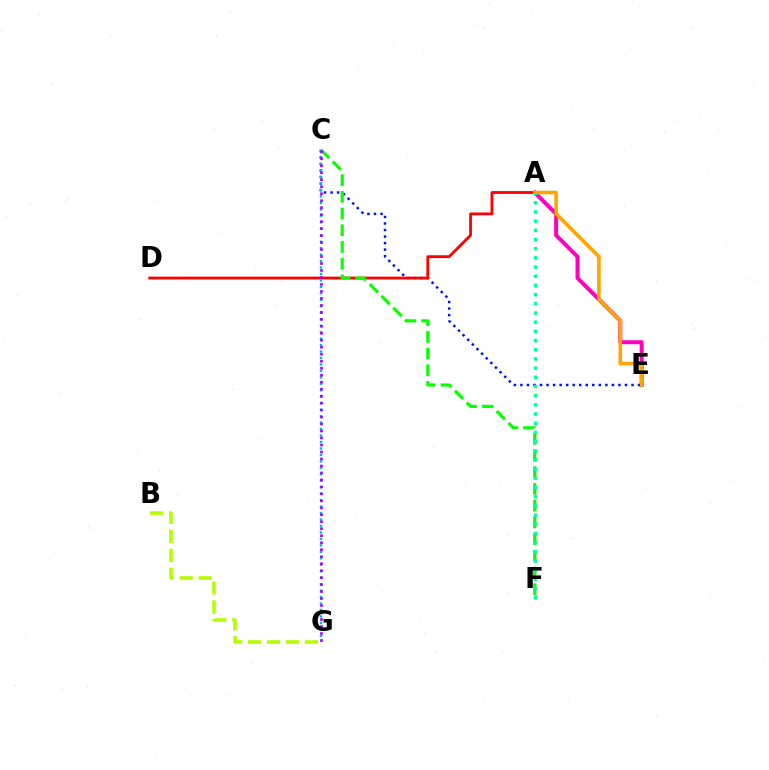{('A', 'E'): [{'color': '#ff00bd', 'line_style': 'solid', 'thickness': 2.87}, {'color': '#ffa500', 'line_style': 'solid', 'thickness': 2.58}], ('C', 'E'): [{'color': '#0010ff', 'line_style': 'dotted', 'thickness': 1.78}], ('A', 'D'): [{'color': '#ff0000', 'line_style': 'solid', 'thickness': 2.03}], ('C', 'F'): [{'color': '#08ff00', 'line_style': 'dashed', 'thickness': 2.27}], ('C', 'G'): [{'color': '#00b5ff', 'line_style': 'dotted', 'thickness': 1.76}, {'color': '#9b00ff', 'line_style': 'dotted', 'thickness': 1.9}], ('A', 'F'): [{'color': '#00ff9d', 'line_style': 'dotted', 'thickness': 2.5}], ('B', 'G'): [{'color': '#b3ff00', 'line_style': 'dashed', 'thickness': 2.57}]}